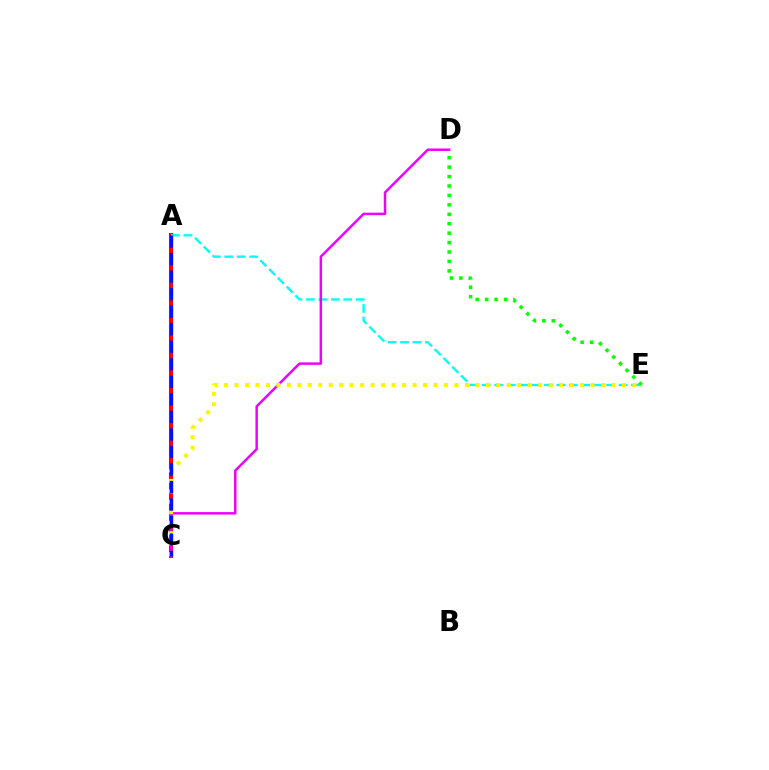{('A', 'C'): [{'color': '#ff0000', 'line_style': 'solid', 'thickness': 2.93}, {'color': '#0010ff', 'line_style': 'dashed', 'thickness': 2.38}], ('A', 'E'): [{'color': '#00fff6', 'line_style': 'dashed', 'thickness': 1.69}], ('C', 'D'): [{'color': '#ee00ff', 'line_style': 'solid', 'thickness': 1.79}], ('C', 'E'): [{'color': '#fcf500', 'line_style': 'dotted', 'thickness': 2.85}], ('D', 'E'): [{'color': '#08ff00', 'line_style': 'dotted', 'thickness': 2.56}]}